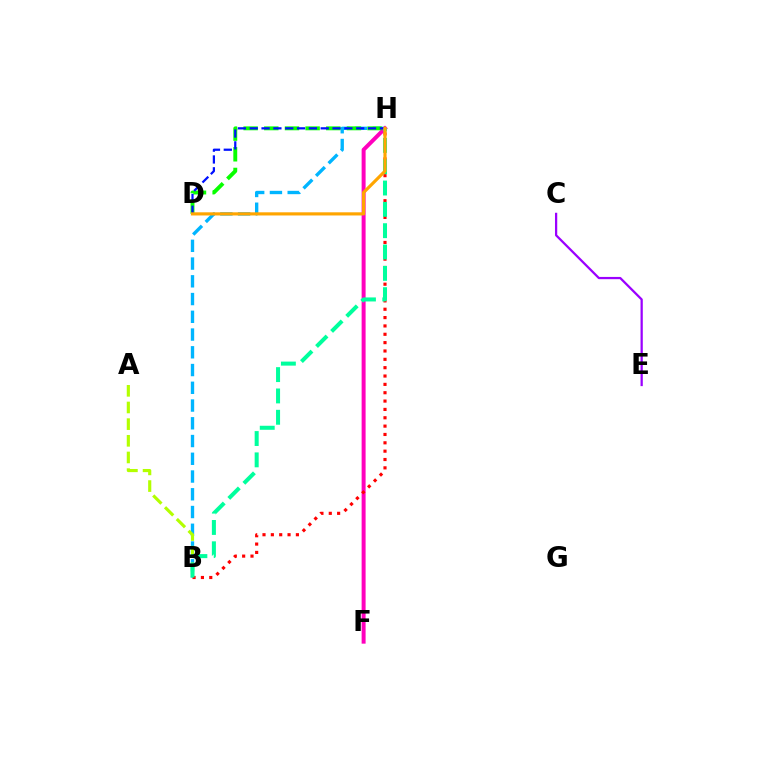{('B', 'H'): [{'color': '#00b5ff', 'line_style': 'dashed', 'thickness': 2.41}, {'color': '#ff0000', 'line_style': 'dotted', 'thickness': 2.27}, {'color': '#00ff9d', 'line_style': 'dashed', 'thickness': 2.9}], ('F', 'H'): [{'color': '#ff00bd', 'line_style': 'solid', 'thickness': 2.86}], ('C', 'E'): [{'color': '#9b00ff', 'line_style': 'solid', 'thickness': 1.62}], ('D', 'H'): [{'color': '#08ff00', 'line_style': 'dashed', 'thickness': 2.81}, {'color': '#0010ff', 'line_style': 'dashed', 'thickness': 1.61}, {'color': '#ffa500', 'line_style': 'solid', 'thickness': 2.27}], ('A', 'B'): [{'color': '#b3ff00', 'line_style': 'dashed', 'thickness': 2.26}]}